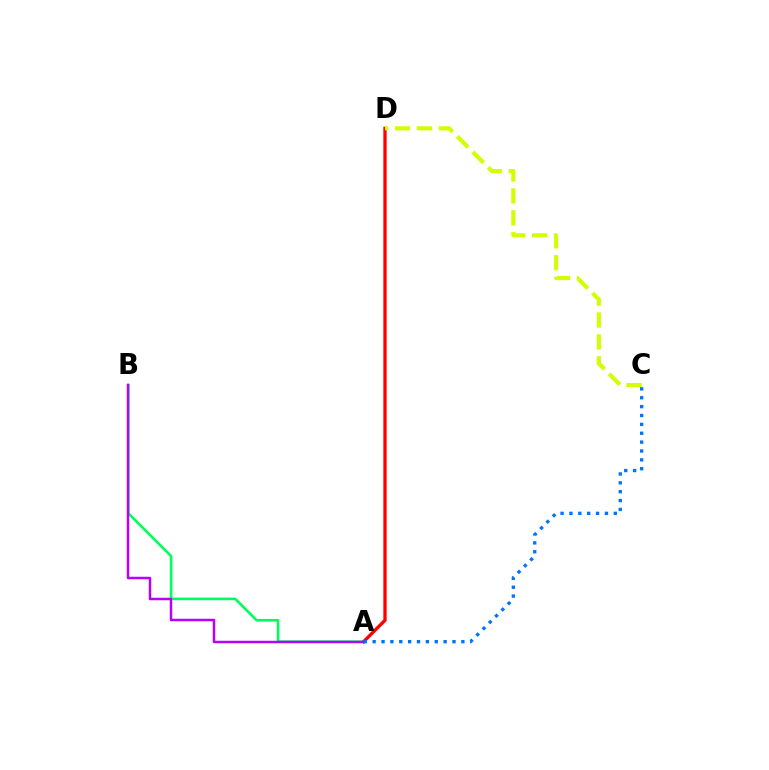{('A', 'B'): [{'color': '#00ff5c', 'line_style': 'solid', 'thickness': 1.89}, {'color': '#b900ff', 'line_style': 'solid', 'thickness': 1.79}], ('A', 'D'): [{'color': '#ff0000', 'line_style': 'solid', 'thickness': 2.38}], ('C', 'D'): [{'color': '#d1ff00', 'line_style': 'dashed', 'thickness': 2.98}], ('A', 'C'): [{'color': '#0074ff', 'line_style': 'dotted', 'thickness': 2.41}]}